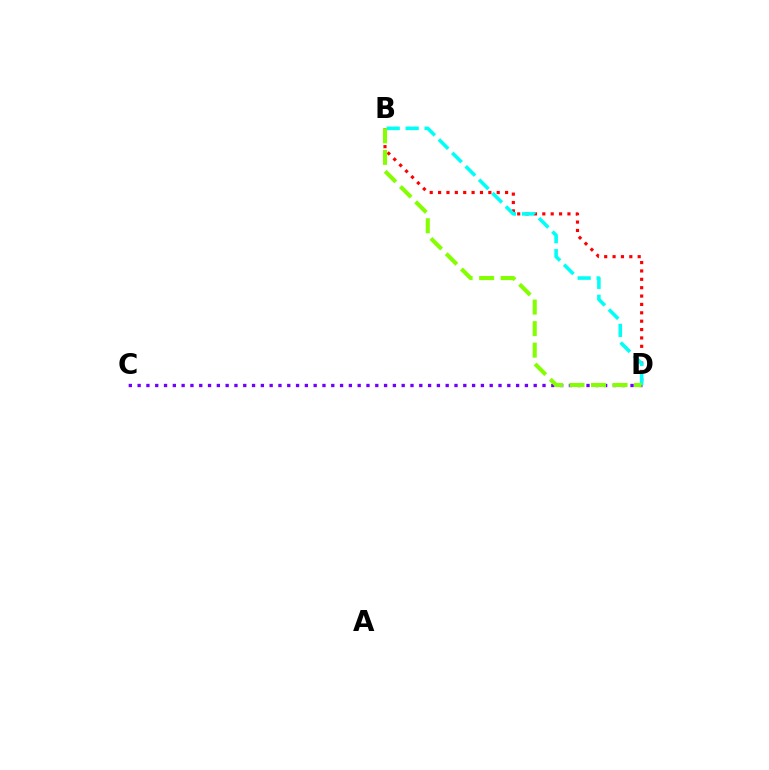{('C', 'D'): [{'color': '#7200ff', 'line_style': 'dotted', 'thickness': 2.39}], ('B', 'D'): [{'color': '#ff0000', 'line_style': 'dotted', 'thickness': 2.28}, {'color': '#00fff6', 'line_style': 'dashed', 'thickness': 2.58}, {'color': '#84ff00', 'line_style': 'dashed', 'thickness': 2.92}]}